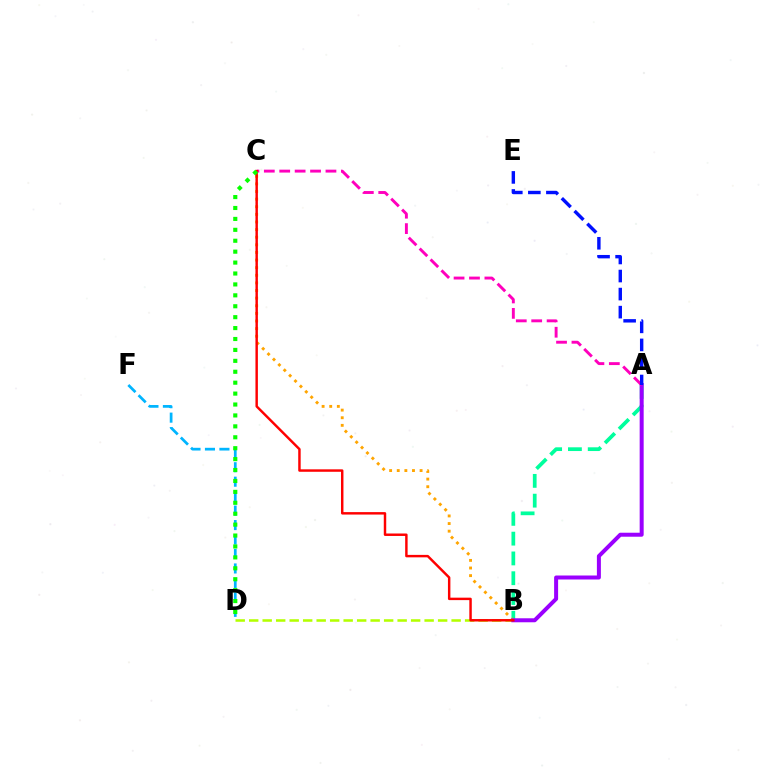{('A', 'B'): [{'color': '#00ff9d', 'line_style': 'dashed', 'thickness': 2.69}, {'color': '#9b00ff', 'line_style': 'solid', 'thickness': 2.88}], ('B', 'D'): [{'color': '#b3ff00', 'line_style': 'dashed', 'thickness': 1.83}], ('B', 'C'): [{'color': '#ffa500', 'line_style': 'dotted', 'thickness': 2.07}, {'color': '#ff0000', 'line_style': 'solid', 'thickness': 1.76}], ('A', 'C'): [{'color': '#ff00bd', 'line_style': 'dashed', 'thickness': 2.09}], ('D', 'F'): [{'color': '#00b5ff', 'line_style': 'dashed', 'thickness': 1.96}], ('A', 'E'): [{'color': '#0010ff', 'line_style': 'dashed', 'thickness': 2.45}], ('C', 'D'): [{'color': '#08ff00', 'line_style': 'dotted', 'thickness': 2.97}]}